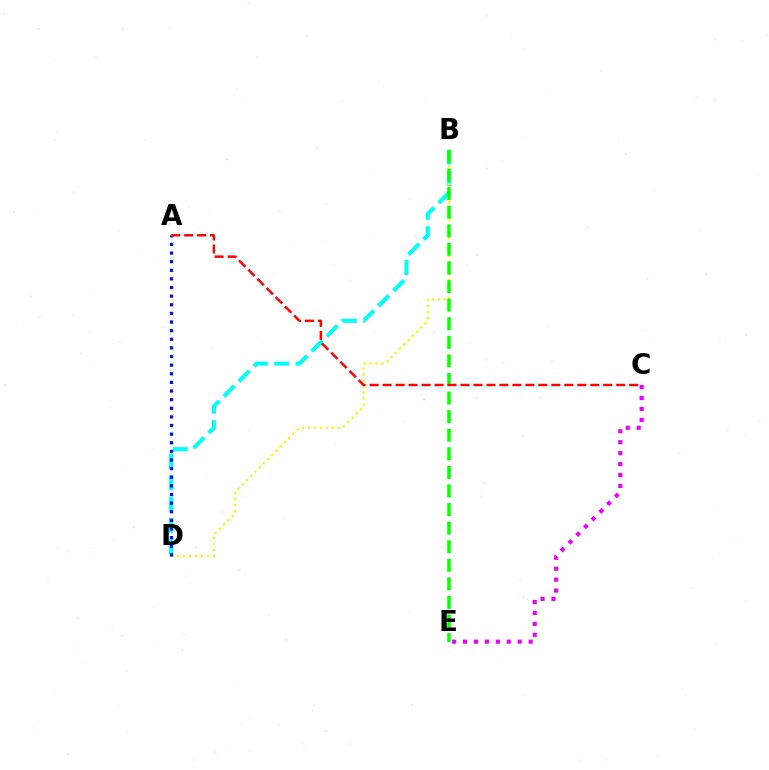{('B', 'D'): [{'color': '#00fff6', 'line_style': 'dashed', 'thickness': 2.9}, {'color': '#fcf500', 'line_style': 'dotted', 'thickness': 1.62}], ('C', 'E'): [{'color': '#ee00ff', 'line_style': 'dotted', 'thickness': 2.97}], ('A', 'D'): [{'color': '#0010ff', 'line_style': 'dotted', 'thickness': 2.34}], ('B', 'E'): [{'color': '#08ff00', 'line_style': 'dashed', 'thickness': 2.52}], ('A', 'C'): [{'color': '#ff0000', 'line_style': 'dashed', 'thickness': 1.76}]}